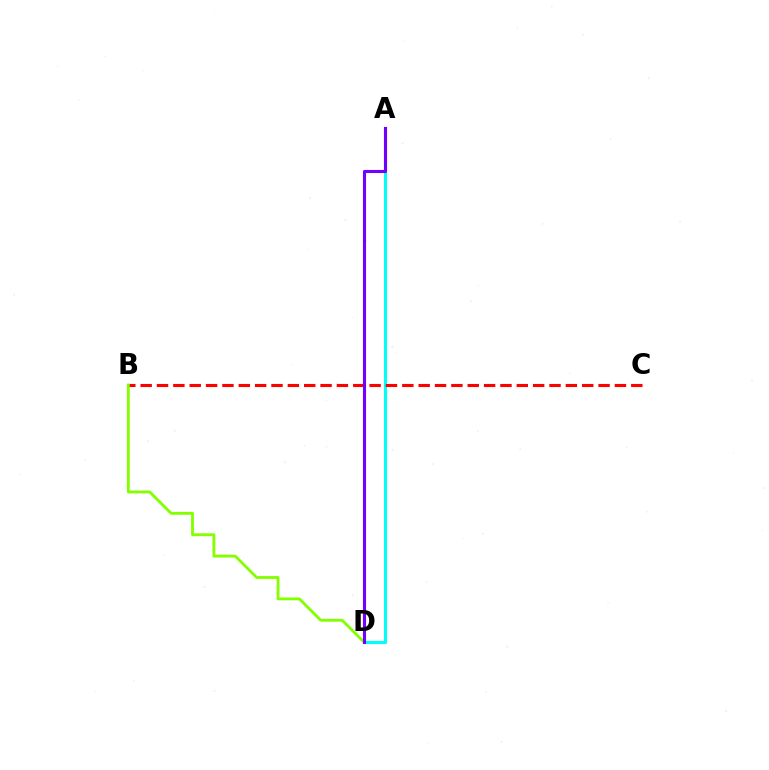{('A', 'D'): [{'color': '#00fff6', 'line_style': 'solid', 'thickness': 2.21}, {'color': '#7200ff', 'line_style': 'solid', 'thickness': 2.24}], ('B', 'C'): [{'color': '#ff0000', 'line_style': 'dashed', 'thickness': 2.22}], ('B', 'D'): [{'color': '#84ff00', 'line_style': 'solid', 'thickness': 2.05}]}